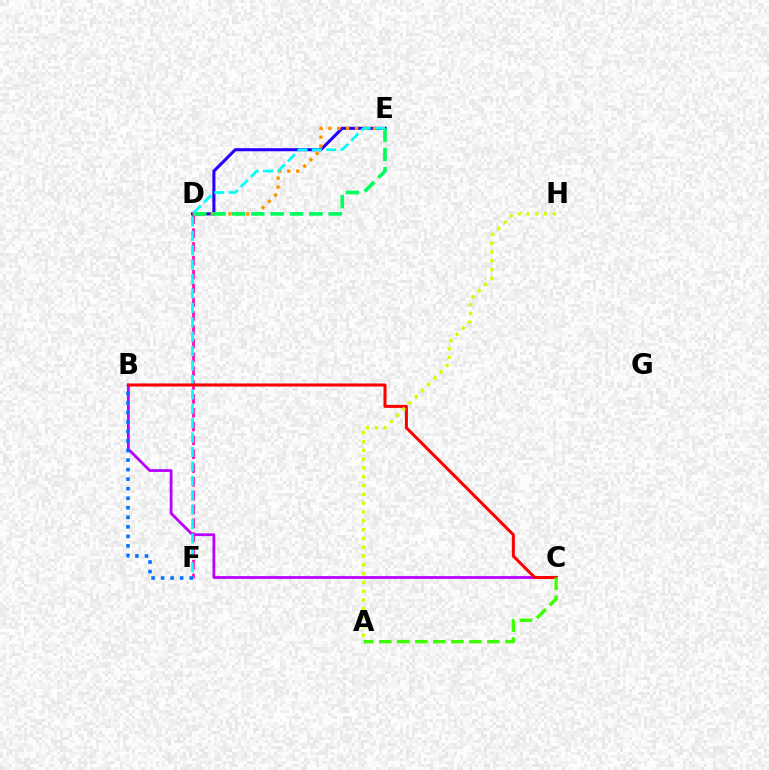{('D', 'F'): [{'color': '#ff00ac', 'line_style': 'dashed', 'thickness': 1.88}], ('D', 'E'): [{'color': '#2500ff', 'line_style': 'solid', 'thickness': 2.21}, {'color': '#ff9400', 'line_style': 'dotted', 'thickness': 2.42}, {'color': '#00ff5c', 'line_style': 'dashed', 'thickness': 2.63}], ('B', 'C'): [{'color': '#b900ff', 'line_style': 'solid', 'thickness': 2.0}, {'color': '#ff0000', 'line_style': 'solid', 'thickness': 2.18}], ('E', 'F'): [{'color': '#00fff6', 'line_style': 'dashed', 'thickness': 1.96}], ('B', 'F'): [{'color': '#0074ff', 'line_style': 'dotted', 'thickness': 2.59}], ('A', 'C'): [{'color': '#3dff00', 'line_style': 'dashed', 'thickness': 2.45}], ('A', 'H'): [{'color': '#d1ff00', 'line_style': 'dotted', 'thickness': 2.39}]}